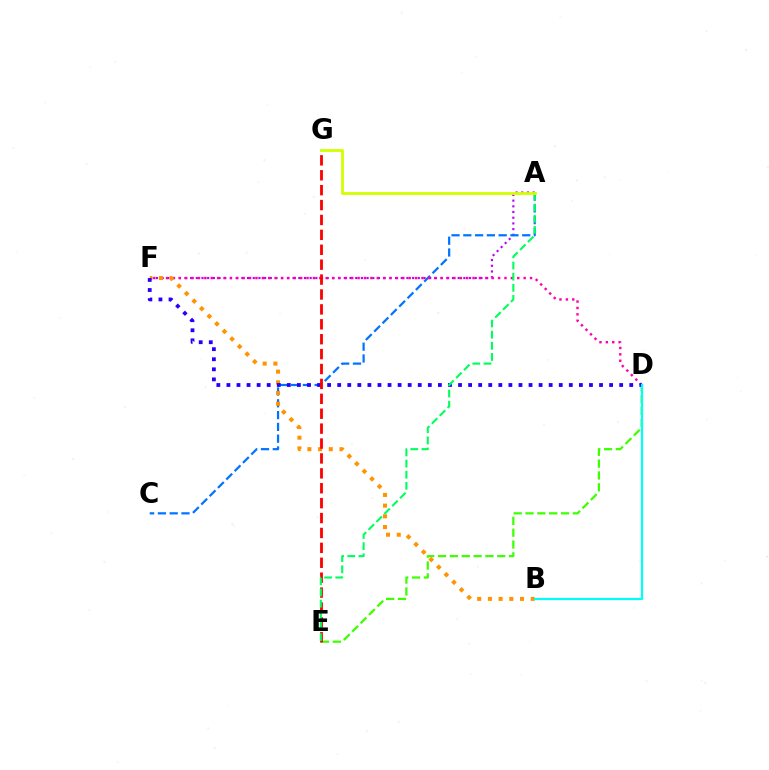{('A', 'F'): [{'color': '#b900ff', 'line_style': 'dotted', 'thickness': 1.55}], ('A', 'C'): [{'color': '#0074ff', 'line_style': 'dashed', 'thickness': 1.6}], ('D', 'F'): [{'color': '#ff00ac', 'line_style': 'dotted', 'thickness': 1.73}, {'color': '#2500ff', 'line_style': 'dotted', 'thickness': 2.74}], ('D', 'E'): [{'color': '#3dff00', 'line_style': 'dashed', 'thickness': 1.61}], ('B', 'F'): [{'color': '#ff9400', 'line_style': 'dotted', 'thickness': 2.91}], ('E', 'G'): [{'color': '#ff0000', 'line_style': 'dashed', 'thickness': 2.02}], ('A', 'E'): [{'color': '#00ff5c', 'line_style': 'dashed', 'thickness': 1.51}], ('B', 'D'): [{'color': '#00fff6', 'line_style': 'solid', 'thickness': 1.59}], ('A', 'G'): [{'color': '#d1ff00', 'line_style': 'solid', 'thickness': 2.01}]}